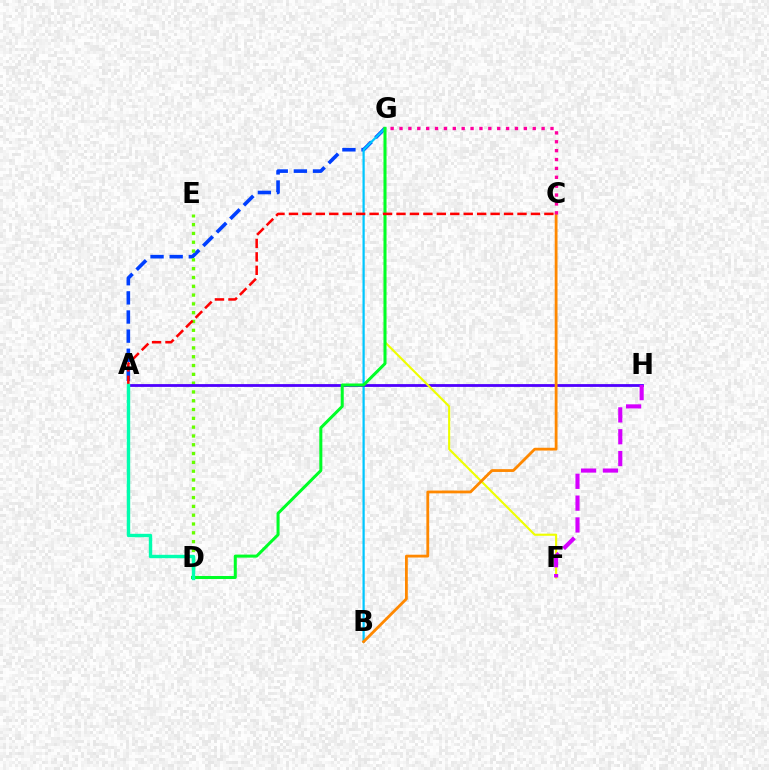{('A', 'G'): [{'color': '#003fff', 'line_style': 'dashed', 'thickness': 2.6}], ('D', 'E'): [{'color': '#66ff00', 'line_style': 'dotted', 'thickness': 2.39}], ('B', 'G'): [{'color': '#00c7ff', 'line_style': 'solid', 'thickness': 1.61}], ('A', 'H'): [{'color': '#4f00ff', 'line_style': 'solid', 'thickness': 2.02}], ('F', 'G'): [{'color': '#eeff00', 'line_style': 'solid', 'thickness': 1.54}], ('B', 'C'): [{'color': '#ff8800', 'line_style': 'solid', 'thickness': 2.02}], ('F', 'H'): [{'color': '#d600ff', 'line_style': 'dashed', 'thickness': 2.97}], ('D', 'G'): [{'color': '#00ff27', 'line_style': 'solid', 'thickness': 2.18}], ('C', 'G'): [{'color': '#ff00a0', 'line_style': 'dotted', 'thickness': 2.41}], ('A', 'C'): [{'color': '#ff0000', 'line_style': 'dashed', 'thickness': 1.83}], ('A', 'D'): [{'color': '#00ffaf', 'line_style': 'solid', 'thickness': 2.45}]}